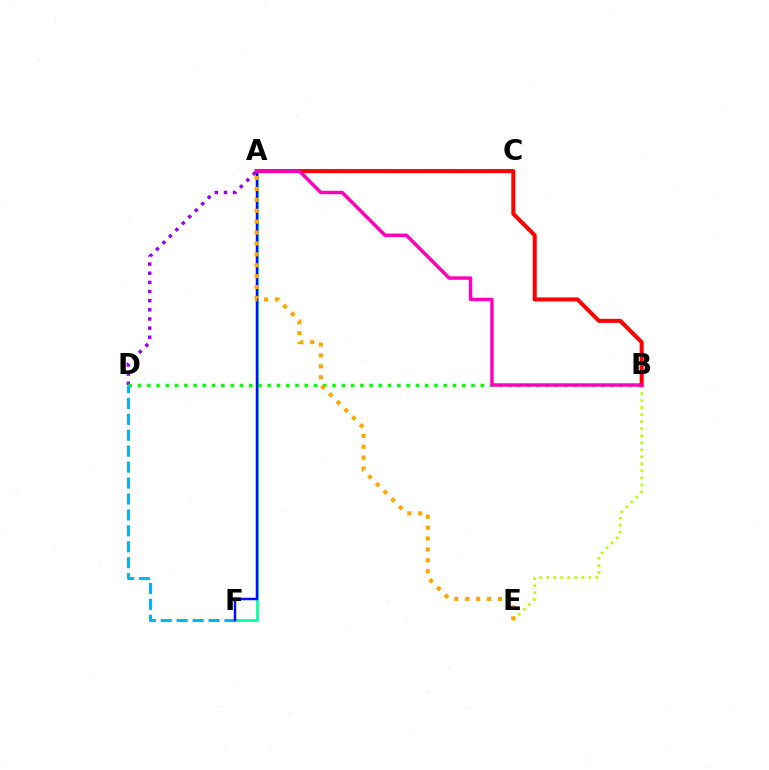{('C', 'D'): [{'color': '#9b00ff', 'line_style': 'dotted', 'thickness': 2.48}], ('A', 'F'): [{'color': '#00ff9d', 'line_style': 'solid', 'thickness': 1.95}, {'color': '#0010ff', 'line_style': 'solid', 'thickness': 1.79}], ('B', 'D'): [{'color': '#08ff00', 'line_style': 'dotted', 'thickness': 2.52}], ('B', 'E'): [{'color': '#b3ff00', 'line_style': 'dotted', 'thickness': 1.91}], ('D', 'F'): [{'color': '#00b5ff', 'line_style': 'dashed', 'thickness': 2.16}], ('A', 'B'): [{'color': '#ff0000', 'line_style': 'solid', 'thickness': 2.9}, {'color': '#ff00bd', 'line_style': 'solid', 'thickness': 2.48}], ('A', 'E'): [{'color': '#ffa500', 'line_style': 'dotted', 'thickness': 2.96}]}